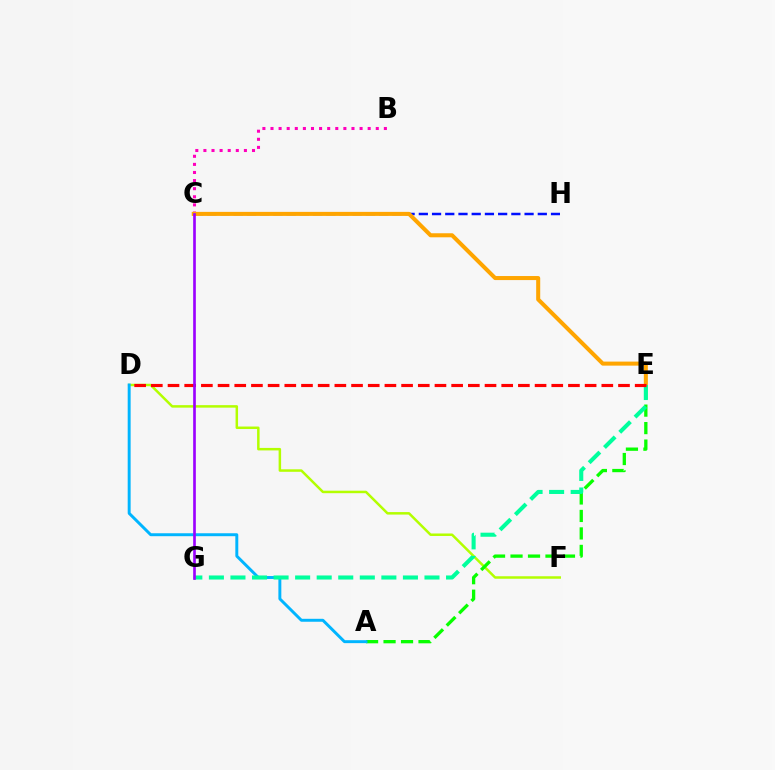{('D', 'F'): [{'color': '#b3ff00', 'line_style': 'solid', 'thickness': 1.79}], ('A', 'E'): [{'color': '#08ff00', 'line_style': 'dashed', 'thickness': 2.37}], ('C', 'H'): [{'color': '#0010ff', 'line_style': 'dashed', 'thickness': 1.8}], ('B', 'C'): [{'color': '#ff00bd', 'line_style': 'dotted', 'thickness': 2.2}], ('A', 'D'): [{'color': '#00b5ff', 'line_style': 'solid', 'thickness': 2.12}], ('C', 'E'): [{'color': '#ffa500', 'line_style': 'solid', 'thickness': 2.91}], ('E', 'G'): [{'color': '#00ff9d', 'line_style': 'dashed', 'thickness': 2.93}], ('D', 'E'): [{'color': '#ff0000', 'line_style': 'dashed', 'thickness': 2.27}], ('C', 'G'): [{'color': '#9b00ff', 'line_style': 'solid', 'thickness': 1.92}]}